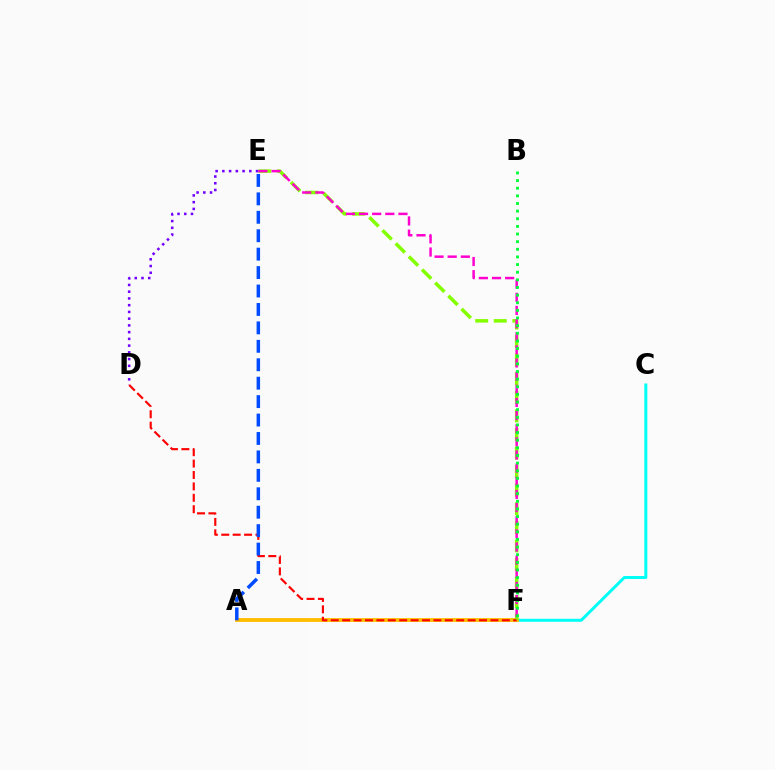{('C', 'F'): [{'color': '#00fff6', 'line_style': 'solid', 'thickness': 2.14}], ('A', 'F'): [{'color': '#ffbd00', 'line_style': 'solid', 'thickness': 2.78}], ('E', 'F'): [{'color': '#84ff00', 'line_style': 'dashed', 'thickness': 2.52}, {'color': '#ff00cf', 'line_style': 'dashed', 'thickness': 1.79}], ('D', 'E'): [{'color': '#7200ff', 'line_style': 'dotted', 'thickness': 1.83}], ('B', 'F'): [{'color': '#00ff39', 'line_style': 'dotted', 'thickness': 2.07}], ('D', 'F'): [{'color': '#ff0000', 'line_style': 'dashed', 'thickness': 1.55}], ('A', 'E'): [{'color': '#004bff', 'line_style': 'dashed', 'thickness': 2.5}]}